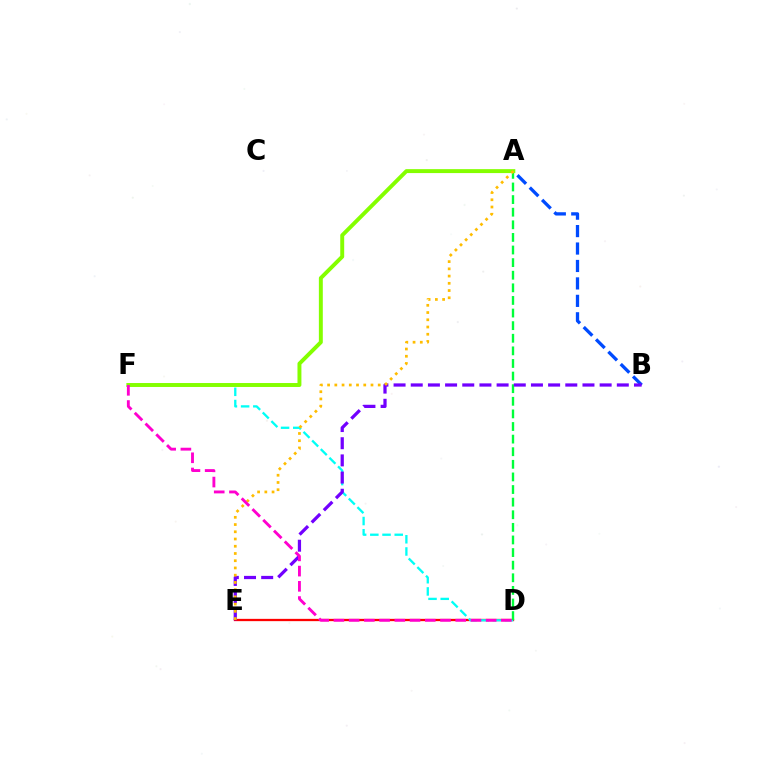{('D', 'E'): [{'color': '#ff0000', 'line_style': 'solid', 'thickness': 1.65}], ('D', 'F'): [{'color': '#00fff6', 'line_style': 'dashed', 'thickness': 1.66}, {'color': '#ff00cf', 'line_style': 'dashed', 'thickness': 2.07}], ('A', 'B'): [{'color': '#004bff', 'line_style': 'dashed', 'thickness': 2.37}], ('A', 'D'): [{'color': '#00ff39', 'line_style': 'dashed', 'thickness': 1.71}], ('A', 'F'): [{'color': '#84ff00', 'line_style': 'solid', 'thickness': 2.83}], ('B', 'E'): [{'color': '#7200ff', 'line_style': 'dashed', 'thickness': 2.33}], ('A', 'E'): [{'color': '#ffbd00', 'line_style': 'dotted', 'thickness': 1.97}]}